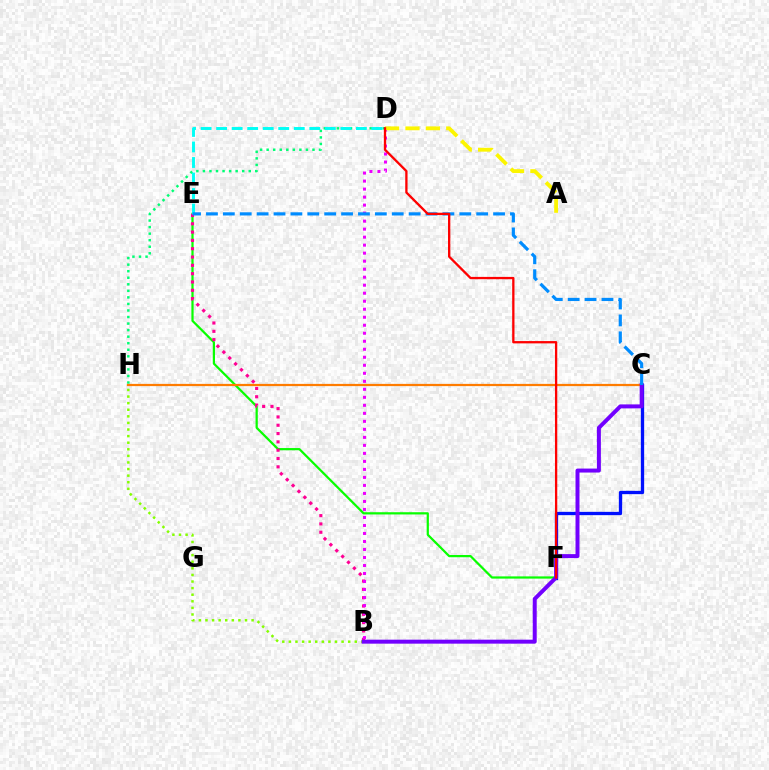{('C', 'F'): [{'color': '#0010ff', 'line_style': 'solid', 'thickness': 2.38}], ('D', 'H'): [{'color': '#00ff74', 'line_style': 'dotted', 'thickness': 1.78}], ('E', 'F'): [{'color': '#08ff00', 'line_style': 'solid', 'thickness': 1.6}], ('B', 'E'): [{'color': '#ff0094', 'line_style': 'dotted', 'thickness': 2.26}], ('D', 'E'): [{'color': '#00fff6', 'line_style': 'dashed', 'thickness': 2.11}], ('C', 'H'): [{'color': '#ff7c00', 'line_style': 'solid', 'thickness': 1.6}], ('B', 'D'): [{'color': '#ee00ff', 'line_style': 'dotted', 'thickness': 2.18}], ('B', 'H'): [{'color': '#84ff00', 'line_style': 'dotted', 'thickness': 1.79}], ('B', 'C'): [{'color': '#7200ff', 'line_style': 'solid', 'thickness': 2.87}], ('C', 'E'): [{'color': '#008cff', 'line_style': 'dashed', 'thickness': 2.29}], ('A', 'D'): [{'color': '#fcf500', 'line_style': 'dashed', 'thickness': 2.77}], ('D', 'F'): [{'color': '#ff0000', 'line_style': 'solid', 'thickness': 1.66}]}